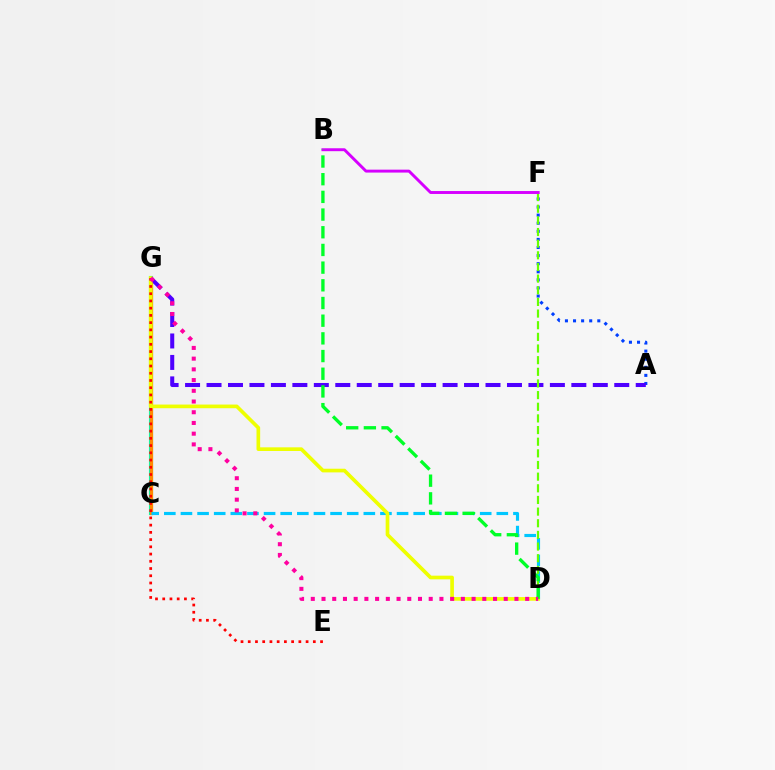{('A', 'F'): [{'color': '#003fff', 'line_style': 'dotted', 'thickness': 2.2}], ('C', 'G'): [{'color': '#00ffaf', 'line_style': 'solid', 'thickness': 2.96}, {'color': '#ff8800', 'line_style': 'solid', 'thickness': 2.33}], ('A', 'G'): [{'color': '#4f00ff', 'line_style': 'dashed', 'thickness': 2.92}], ('C', 'D'): [{'color': '#00c7ff', 'line_style': 'dashed', 'thickness': 2.26}], ('D', 'F'): [{'color': '#66ff00', 'line_style': 'dashed', 'thickness': 1.58}], ('B', 'F'): [{'color': '#d600ff', 'line_style': 'solid', 'thickness': 2.1}], ('D', 'G'): [{'color': '#eeff00', 'line_style': 'solid', 'thickness': 2.64}, {'color': '#ff00a0', 'line_style': 'dotted', 'thickness': 2.91}], ('E', 'G'): [{'color': '#ff0000', 'line_style': 'dotted', 'thickness': 1.96}], ('B', 'D'): [{'color': '#00ff27', 'line_style': 'dashed', 'thickness': 2.4}]}